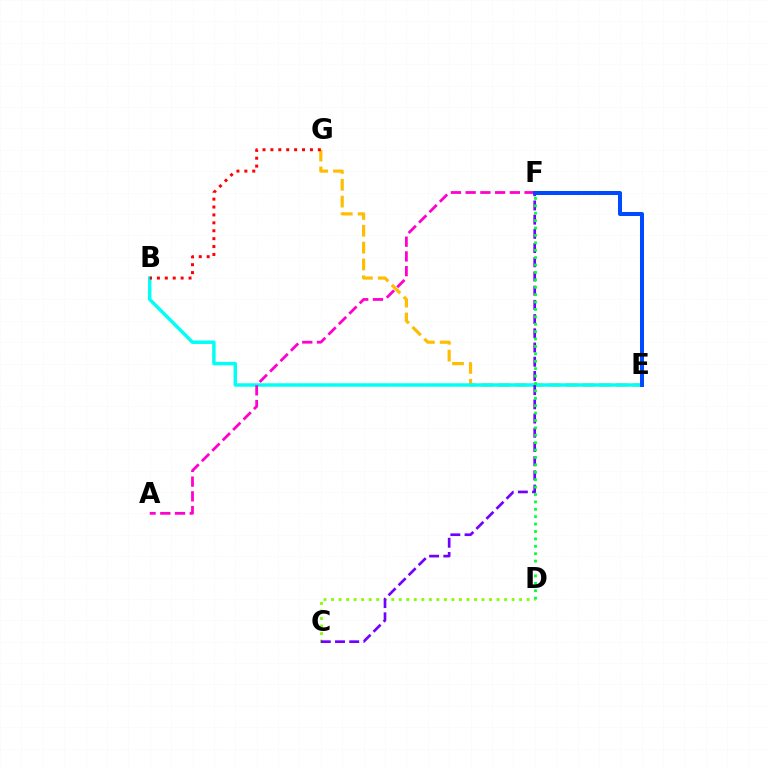{('E', 'G'): [{'color': '#ffbd00', 'line_style': 'dashed', 'thickness': 2.29}], ('B', 'E'): [{'color': '#00fff6', 'line_style': 'solid', 'thickness': 2.48}], ('A', 'F'): [{'color': '#ff00cf', 'line_style': 'dashed', 'thickness': 2.0}], ('B', 'G'): [{'color': '#ff0000', 'line_style': 'dotted', 'thickness': 2.15}], ('C', 'D'): [{'color': '#84ff00', 'line_style': 'dotted', 'thickness': 2.04}], ('C', 'F'): [{'color': '#7200ff', 'line_style': 'dashed', 'thickness': 1.93}], ('D', 'F'): [{'color': '#00ff39', 'line_style': 'dotted', 'thickness': 2.01}], ('E', 'F'): [{'color': '#004bff', 'line_style': 'solid', 'thickness': 2.89}]}